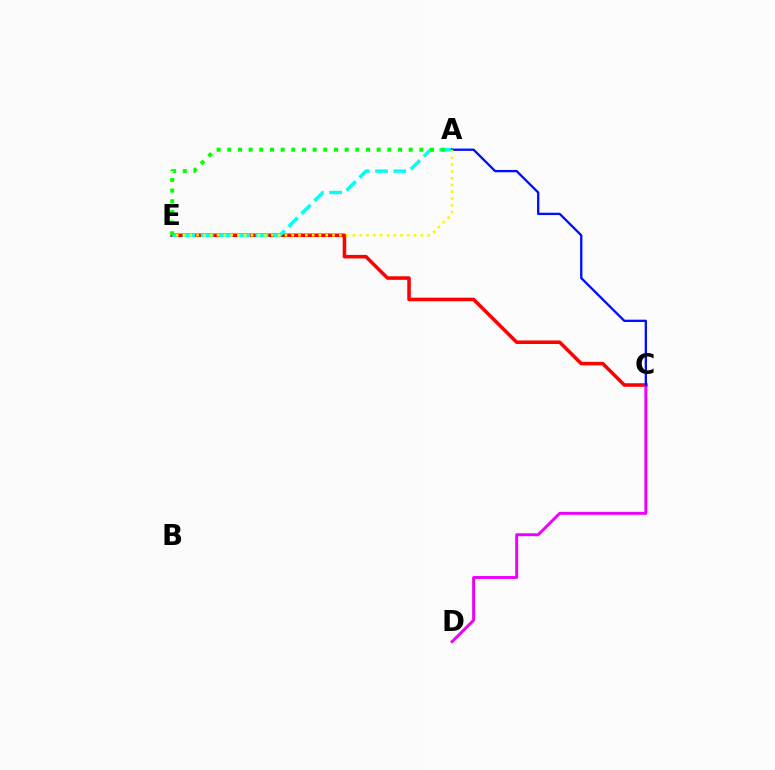{('C', 'E'): [{'color': '#ff0000', 'line_style': 'solid', 'thickness': 2.55}], ('C', 'D'): [{'color': '#ee00ff', 'line_style': 'solid', 'thickness': 2.12}], ('A', 'E'): [{'color': '#00fff6', 'line_style': 'dashed', 'thickness': 2.48}, {'color': '#08ff00', 'line_style': 'dotted', 'thickness': 2.9}, {'color': '#fcf500', 'line_style': 'dotted', 'thickness': 1.85}], ('A', 'C'): [{'color': '#0010ff', 'line_style': 'solid', 'thickness': 1.67}]}